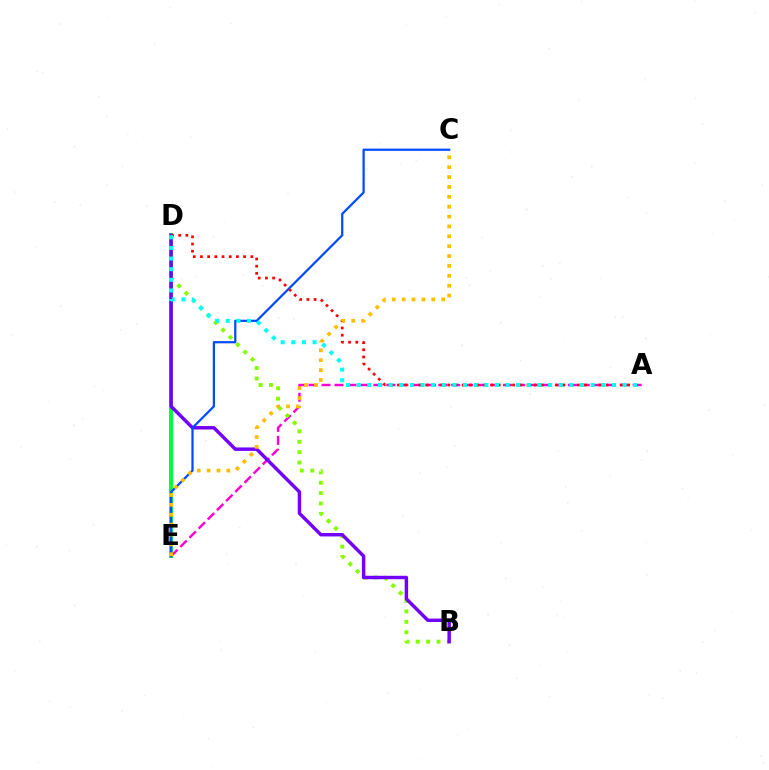{('D', 'E'): [{'color': '#00ff39', 'line_style': 'solid', 'thickness': 2.88}], ('A', 'E'): [{'color': '#ff00cf', 'line_style': 'dashed', 'thickness': 1.76}], ('B', 'D'): [{'color': '#84ff00', 'line_style': 'dotted', 'thickness': 2.82}, {'color': '#7200ff', 'line_style': 'solid', 'thickness': 2.48}], ('C', 'E'): [{'color': '#004bff', 'line_style': 'solid', 'thickness': 1.61}, {'color': '#ffbd00', 'line_style': 'dotted', 'thickness': 2.68}], ('A', 'D'): [{'color': '#ff0000', 'line_style': 'dotted', 'thickness': 1.95}, {'color': '#00fff6', 'line_style': 'dotted', 'thickness': 2.89}]}